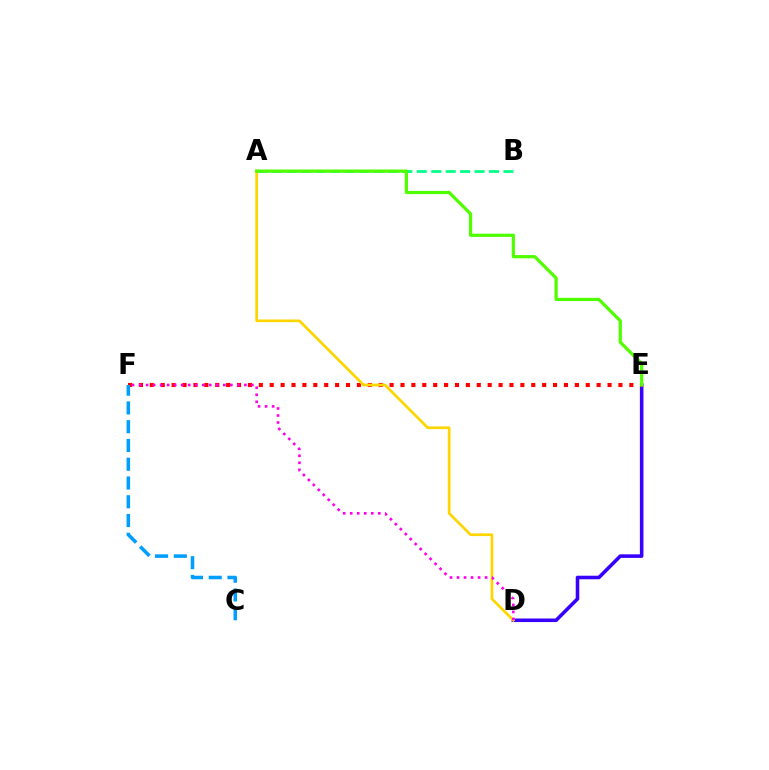{('D', 'E'): [{'color': '#3700ff', 'line_style': 'solid', 'thickness': 2.57}], ('E', 'F'): [{'color': '#ff0000', 'line_style': 'dotted', 'thickness': 2.96}], ('A', 'B'): [{'color': '#00ff86', 'line_style': 'dashed', 'thickness': 1.96}], ('A', 'D'): [{'color': '#ffd500', 'line_style': 'solid', 'thickness': 1.94}], ('C', 'F'): [{'color': '#009eff', 'line_style': 'dashed', 'thickness': 2.55}], ('A', 'E'): [{'color': '#4fff00', 'line_style': 'solid', 'thickness': 2.32}], ('D', 'F'): [{'color': '#ff00ed', 'line_style': 'dotted', 'thickness': 1.91}]}